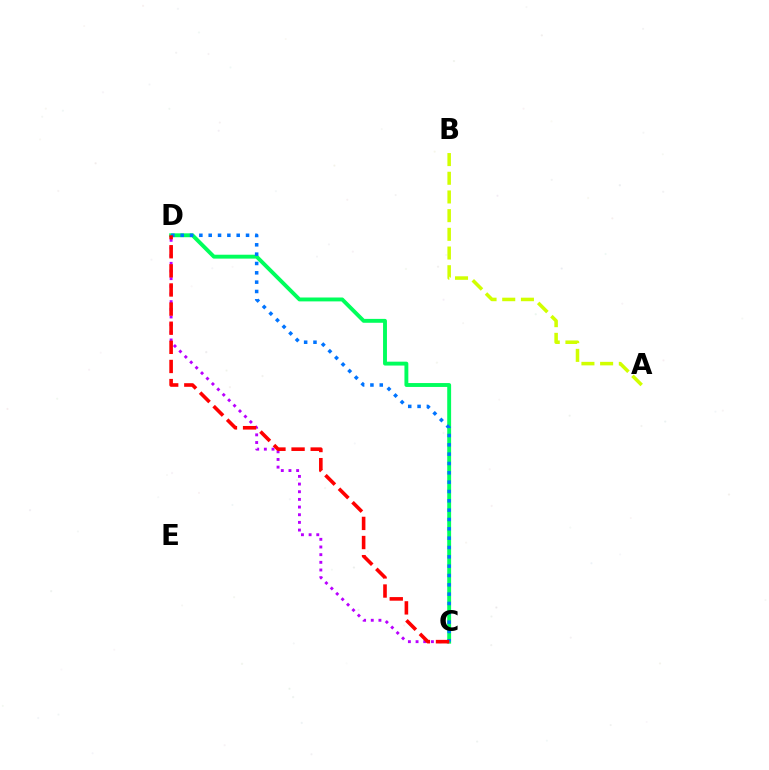{('C', 'D'): [{'color': '#00ff5c', 'line_style': 'solid', 'thickness': 2.8}, {'color': '#b900ff', 'line_style': 'dotted', 'thickness': 2.08}, {'color': '#0074ff', 'line_style': 'dotted', 'thickness': 2.54}, {'color': '#ff0000', 'line_style': 'dashed', 'thickness': 2.6}], ('A', 'B'): [{'color': '#d1ff00', 'line_style': 'dashed', 'thickness': 2.54}]}